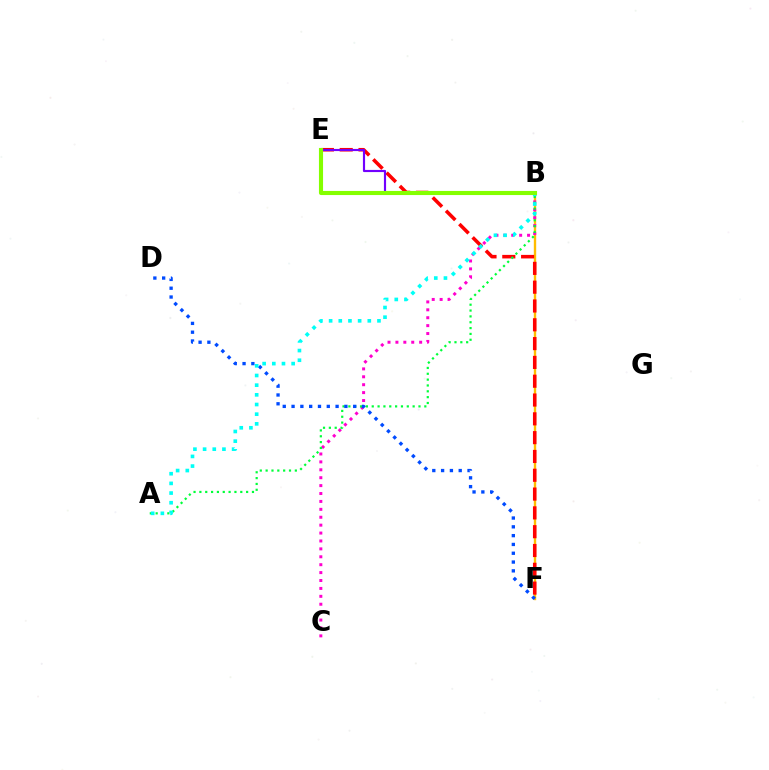{('B', 'F'): [{'color': '#ffbd00', 'line_style': 'solid', 'thickness': 1.71}], ('E', 'F'): [{'color': '#ff0000', 'line_style': 'dashed', 'thickness': 2.56}], ('B', 'E'): [{'color': '#7200ff', 'line_style': 'solid', 'thickness': 1.55}, {'color': '#84ff00', 'line_style': 'solid', 'thickness': 2.96}], ('B', 'C'): [{'color': '#ff00cf', 'line_style': 'dotted', 'thickness': 2.15}], ('A', 'B'): [{'color': '#00ff39', 'line_style': 'dotted', 'thickness': 1.59}, {'color': '#00fff6', 'line_style': 'dotted', 'thickness': 2.63}], ('D', 'F'): [{'color': '#004bff', 'line_style': 'dotted', 'thickness': 2.39}]}